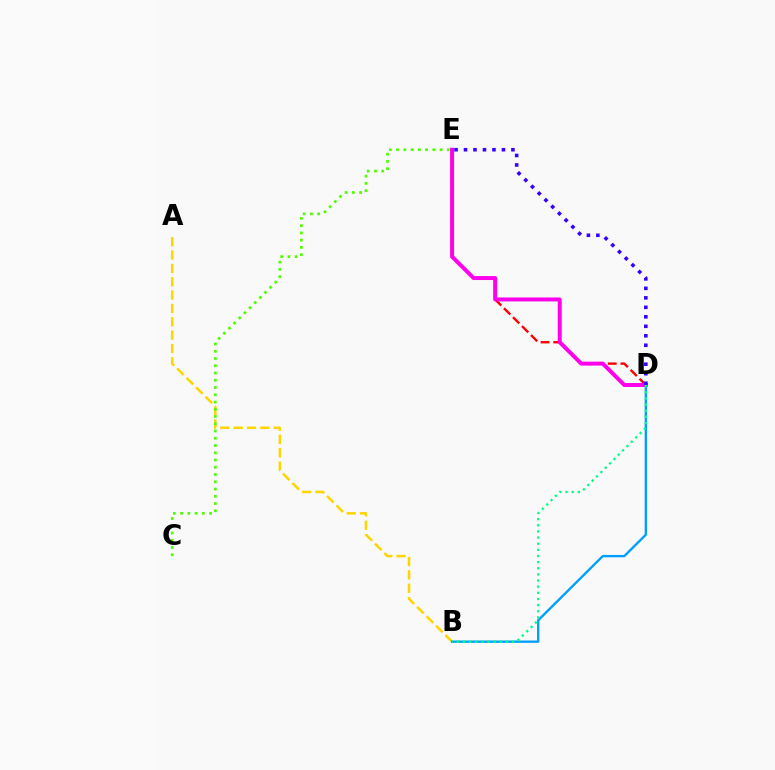{('D', 'E'): [{'color': '#ff0000', 'line_style': 'dashed', 'thickness': 1.72}, {'color': '#ff00ed', 'line_style': 'solid', 'thickness': 2.85}, {'color': '#3700ff', 'line_style': 'dotted', 'thickness': 2.58}], ('A', 'B'): [{'color': '#ffd500', 'line_style': 'dashed', 'thickness': 1.81}], ('C', 'E'): [{'color': '#4fff00', 'line_style': 'dotted', 'thickness': 1.97}], ('B', 'D'): [{'color': '#009eff', 'line_style': 'solid', 'thickness': 1.69}, {'color': '#00ff86', 'line_style': 'dotted', 'thickness': 1.67}]}